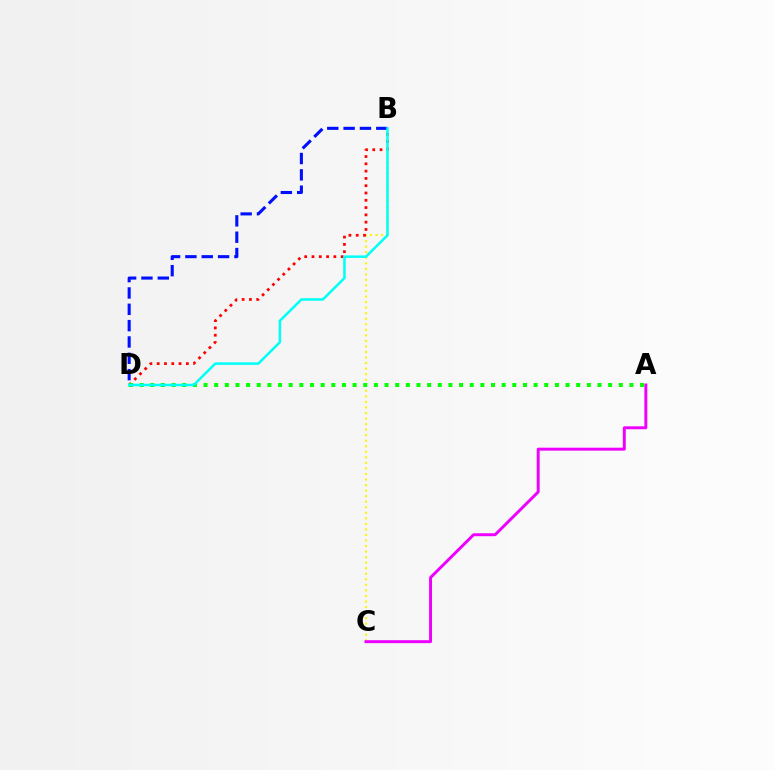{('B', 'C'): [{'color': '#fcf500', 'line_style': 'dotted', 'thickness': 1.51}], ('B', 'D'): [{'color': '#ff0000', 'line_style': 'dotted', 'thickness': 1.98}, {'color': '#0010ff', 'line_style': 'dashed', 'thickness': 2.22}, {'color': '#00fff6', 'line_style': 'solid', 'thickness': 1.82}], ('A', 'D'): [{'color': '#08ff00', 'line_style': 'dotted', 'thickness': 2.89}], ('A', 'C'): [{'color': '#ee00ff', 'line_style': 'solid', 'thickness': 2.12}]}